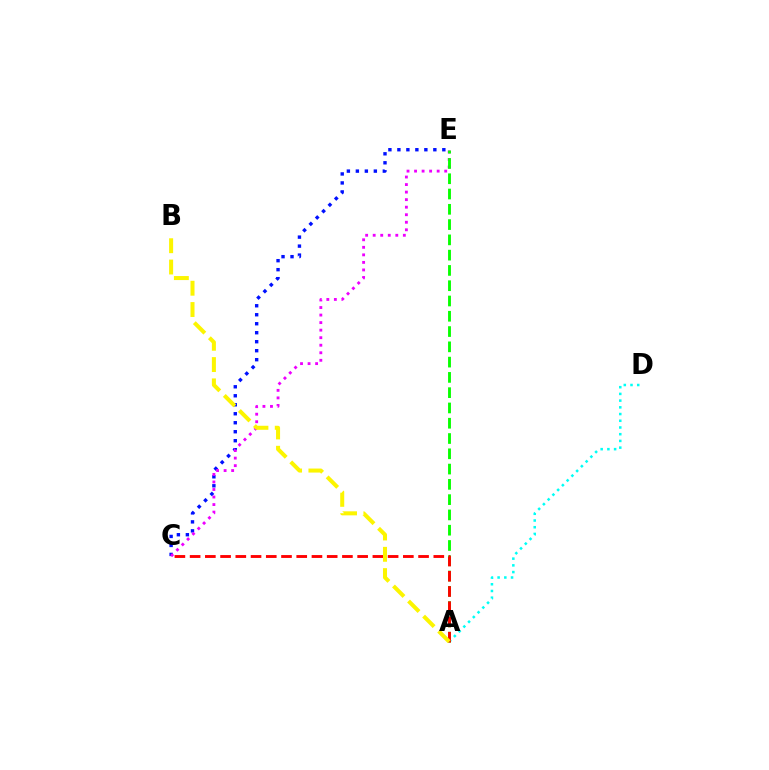{('C', 'E'): [{'color': '#0010ff', 'line_style': 'dotted', 'thickness': 2.44}, {'color': '#ee00ff', 'line_style': 'dotted', 'thickness': 2.05}], ('A', 'D'): [{'color': '#00fff6', 'line_style': 'dotted', 'thickness': 1.82}], ('A', 'E'): [{'color': '#08ff00', 'line_style': 'dashed', 'thickness': 2.08}], ('A', 'C'): [{'color': '#ff0000', 'line_style': 'dashed', 'thickness': 2.07}], ('A', 'B'): [{'color': '#fcf500', 'line_style': 'dashed', 'thickness': 2.89}]}